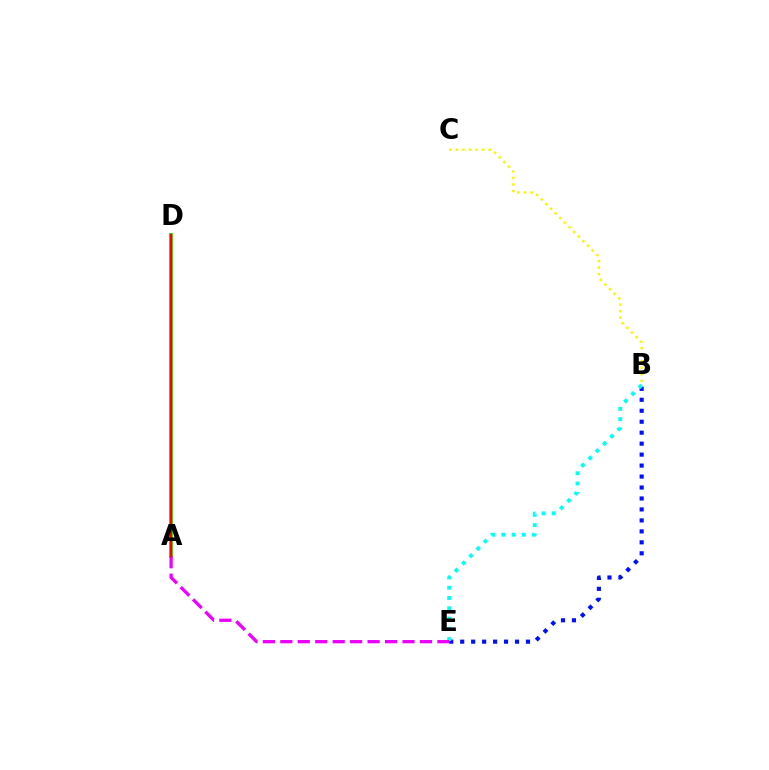{('B', 'E'): [{'color': '#0010ff', 'line_style': 'dotted', 'thickness': 2.98}, {'color': '#00fff6', 'line_style': 'dotted', 'thickness': 2.79}], ('B', 'C'): [{'color': '#fcf500', 'line_style': 'dotted', 'thickness': 1.78}], ('A', 'D'): [{'color': '#08ff00', 'line_style': 'solid', 'thickness': 2.69}, {'color': '#ff0000', 'line_style': 'solid', 'thickness': 1.75}], ('A', 'E'): [{'color': '#ee00ff', 'line_style': 'dashed', 'thickness': 2.37}]}